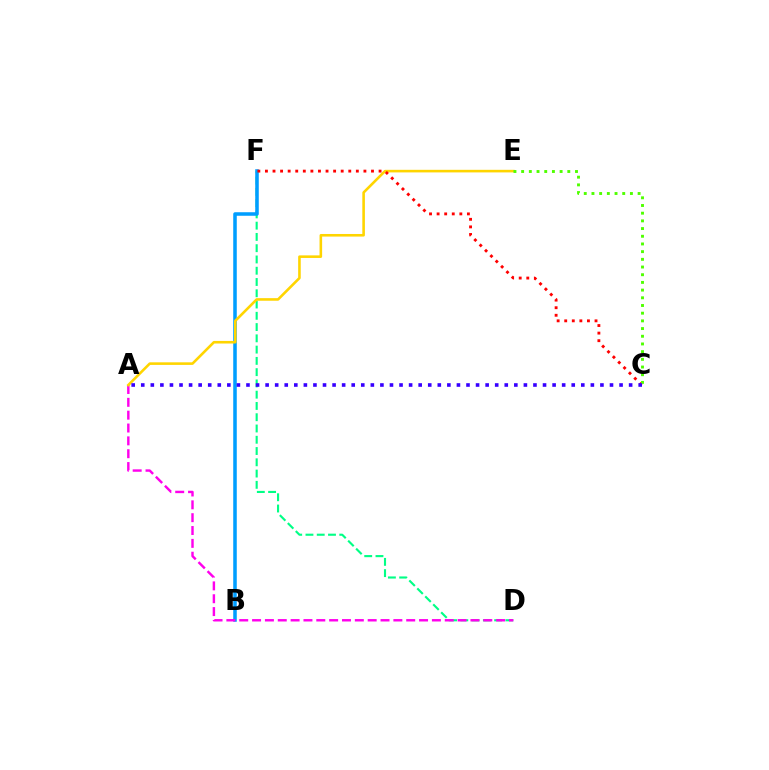{('D', 'F'): [{'color': '#00ff86', 'line_style': 'dashed', 'thickness': 1.53}], ('B', 'F'): [{'color': '#009eff', 'line_style': 'solid', 'thickness': 2.55}], ('A', 'D'): [{'color': '#ff00ed', 'line_style': 'dashed', 'thickness': 1.74}], ('A', 'E'): [{'color': '#ffd500', 'line_style': 'solid', 'thickness': 1.87}], ('C', 'F'): [{'color': '#ff0000', 'line_style': 'dotted', 'thickness': 2.06}], ('C', 'E'): [{'color': '#4fff00', 'line_style': 'dotted', 'thickness': 2.09}], ('A', 'C'): [{'color': '#3700ff', 'line_style': 'dotted', 'thickness': 2.6}]}